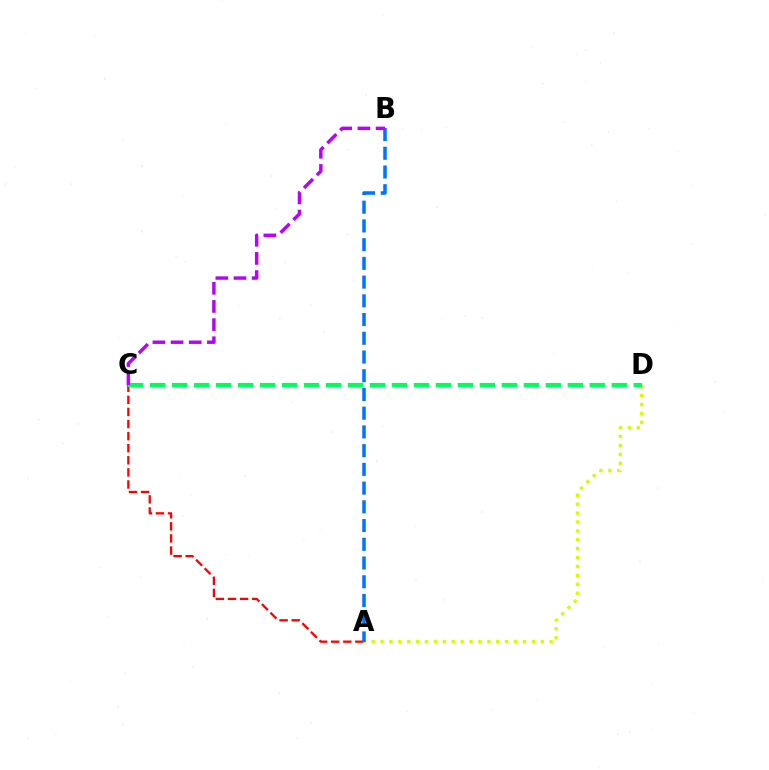{('A', 'C'): [{'color': '#ff0000', 'line_style': 'dashed', 'thickness': 1.64}], ('A', 'D'): [{'color': '#d1ff00', 'line_style': 'dotted', 'thickness': 2.42}], ('A', 'B'): [{'color': '#0074ff', 'line_style': 'dashed', 'thickness': 2.54}], ('C', 'D'): [{'color': '#00ff5c', 'line_style': 'dashed', 'thickness': 2.99}], ('B', 'C'): [{'color': '#b900ff', 'line_style': 'dashed', 'thickness': 2.47}]}